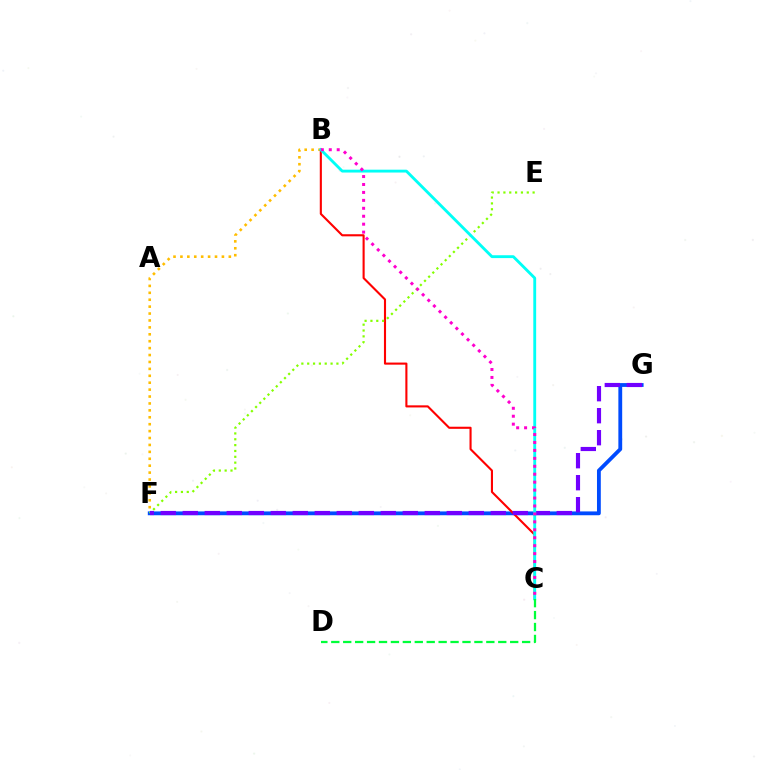{('B', 'F'): [{'color': '#ffbd00', 'line_style': 'dotted', 'thickness': 1.88}], ('F', 'G'): [{'color': '#004bff', 'line_style': 'solid', 'thickness': 2.75}, {'color': '#7200ff', 'line_style': 'dashed', 'thickness': 2.99}], ('B', 'C'): [{'color': '#ff0000', 'line_style': 'solid', 'thickness': 1.52}, {'color': '#00fff6', 'line_style': 'solid', 'thickness': 2.05}, {'color': '#ff00cf', 'line_style': 'dotted', 'thickness': 2.16}], ('E', 'F'): [{'color': '#84ff00', 'line_style': 'dotted', 'thickness': 1.59}], ('C', 'D'): [{'color': '#00ff39', 'line_style': 'dashed', 'thickness': 1.62}]}